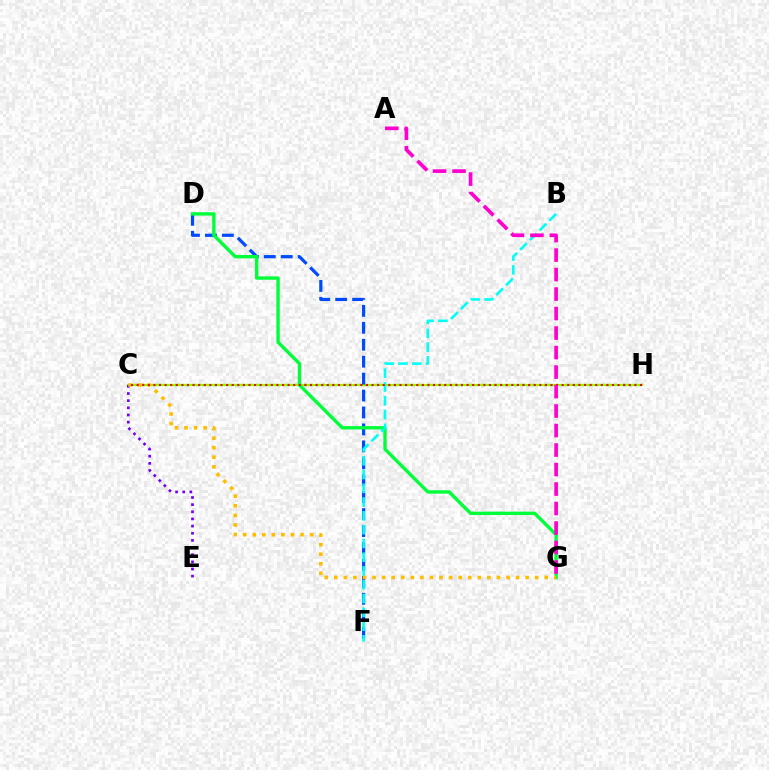{('C', 'H'): [{'color': '#84ff00', 'line_style': 'solid', 'thickness': 1.66}, {'color': '#ff0000', 'line_style': 'dotted', 'thickness': 1.52}], ('D', 'F'): [{'color': '#004bff', 'line_style': 'dashed', 'thickness': 2.3}], ('C', 'E'): [{'color': '#7200ff', 'line_style': 'dotted', 'thickness': 1.94}], ('D', 'G'): [{'color': '#00ff39', 'line_style': 'solid', 'thickness': 2.43}], ('B', 'F'): [{'color': '#00fff6', 'line_style': 'dashed', 'thickness': 1.87}], ('C', 'G'): [{'color': '#ffbd00', 'line_style': 'dotted', 'thickness': 2.6}], ('A', 'G'): [{'color': '#ff00cf', 'line_style': 'dashed', 'thickness': 2.65}]}